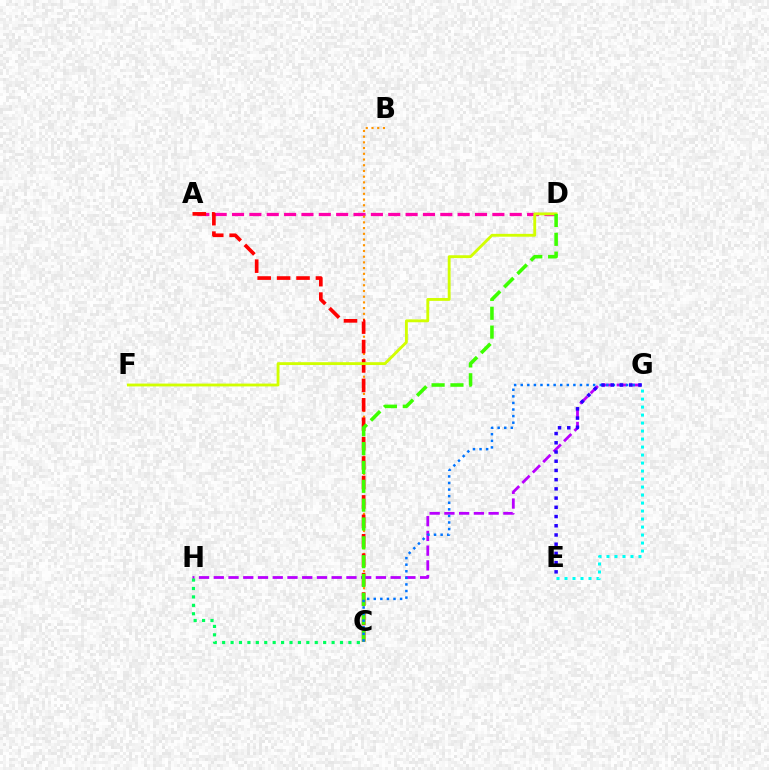{('A', 'D'): [{'color': '#ff00ac', 'line_style': 'dashed', 'thickness': 2.36}], ('B', 'C'): [{'color': '#ff9400', 'line_style': 'dotted', 'thickness': 1.55}], ('A', 'C'): [{'color': '#ff0000', 'line_style': 'dashed', 'thickness': 2.64}], ('G', 'H'): [{'color': '#b900ff', 'line_style': 'dashed', 'thickness': 2.0}], ('D', 'F'): [{'color': '#d1ff00', 'line_style': 'solid', 'thickness': 2.05}], ('C', 'D'): [{'color': '#3dff00', 'line_style': 'dashed', 'thickness': 2.56}], ('C', 'H'): [{'color': '#00ff5c', 'line_style': 'dotted', 'thickness': 2.29}], ('C', 'G'): [{'color': '#0074ff', 'line_style': 'dotted', 'thickness': 1.79}], ('E', 'G'): [{'color': '#2500ff', 'line_style': 'dotted', 'thickness': 2.5}, {'color': '#00fff6', 'line_style': 'dotted', 'thickness': 2.17}]}